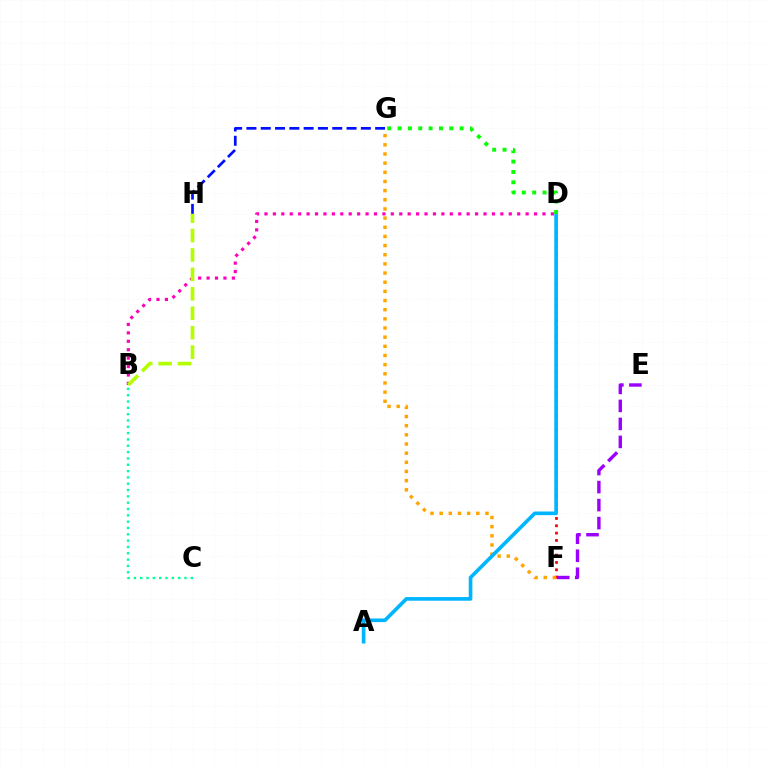{('B', 'D'): [{'color': '#ff00bd', 'line_style': 'dotted', 'thickness': 2.29}], ('D', 'F'): [{'color': '#ff0000', 'line_style': 'dotted', 'thickness': 1.99}], ('G', 'H'): [{'color': '#0010ff', 'line_style': 'dashed', 'thickness': 1.94}], ('B', 'H'): [{'color': '#b3ff00', 'line_style': 'dashed', 'thickness': 2.64}], ('F', 'G'): [{'color': '#ffa500', 'line_style': 'dotted', 'thickness': 2.49}], ('A', 'D'): [{'color': '#00b5ff', 'line_style': 'solid', 'thickness': 2.63}], ('B', 'C'): [{'color': '#00ff9d', 'line_style': 'dotted', 'thickness': 1.72}], ('E', 'F'): [{'color': '#9b00ff', 'line_style': 'dashed', 'thickness': 2.45}], ('D', 'G'): [{'color': '#08ff00', 'line_style': 'dotted', 'thickness': 2.81}]}